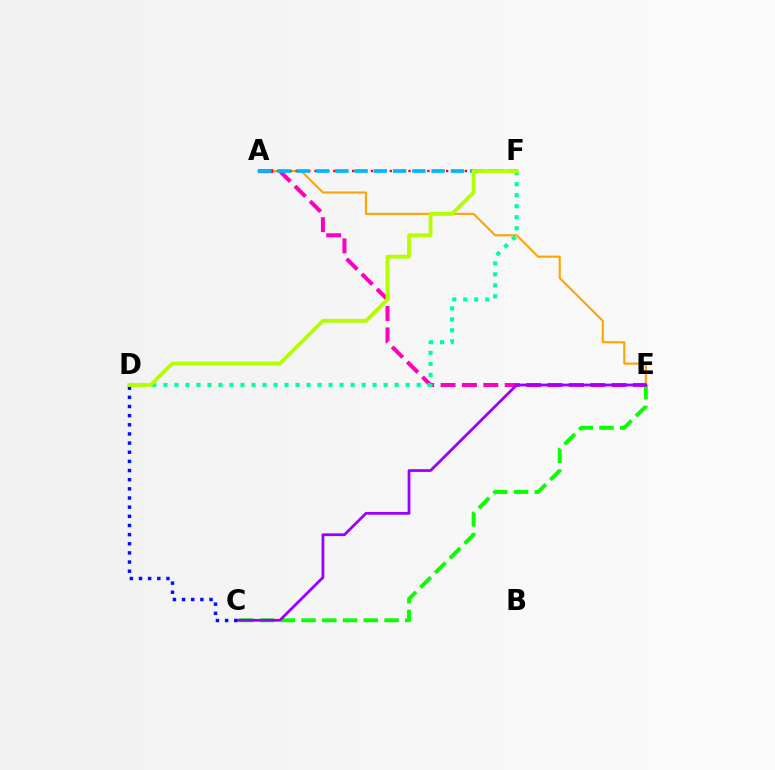{('A', 'E'): [{'color': '#ffa500', 'line_style': 'solid', 'thickness': 1.53}, {'color': '#ff00bd', 'line_style': 'dashed', 'thickness': 2.9}], ('C', 'E'): [{'color': '#08ff00', 'line_style': 'dashed', 'thickness': 2.82}, {'color': '#9b00ff', 'line_style': 'solid', 'thickness': 2.0}], ('D', 'F'): [{'color': '#00ff9d', 'line_style': 'dotted', 'thickness': 2.99}, {'color': '#b3ff00', 'line_style': 'solid', 'thickness': 2.76}], ('A', 'F'): [{'color': '#ff0000', 'line_style': 'dotted', 'thickness': 1.7}, {'color': '#00b5ff', 'line_style': 'dashed', 'thickness': 2.62}], ('C', 'D'): [{'color': '#0010ff', 'line_style': 'dotted', 'thickness': 2.49}]}